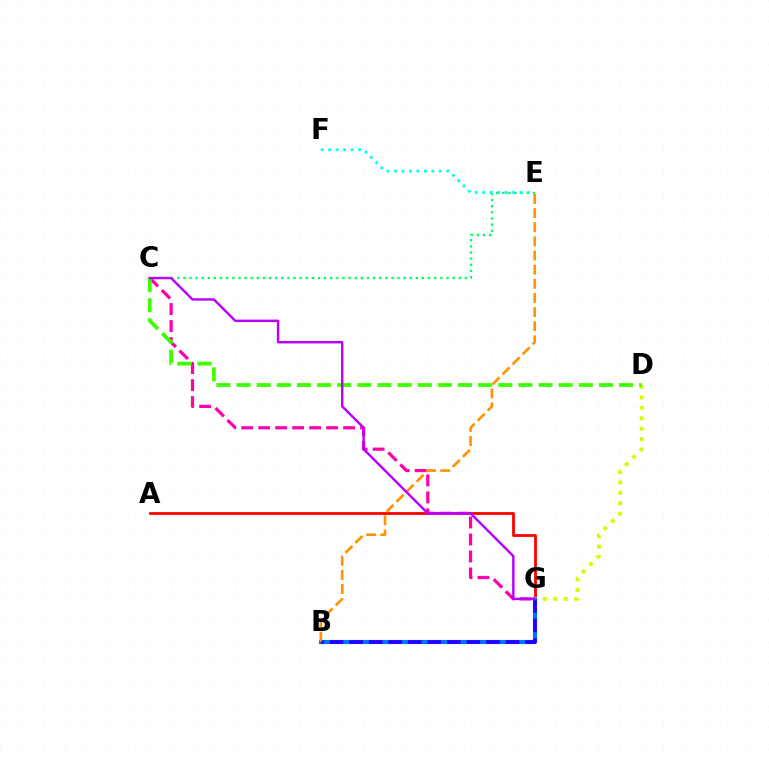{('C', 'E'): [{'color': '#00ff5c', 'line_style': 'dotted', 'thickness': 1.66}], ('A', 'G'): [{'color': '#ff0000', 'line_style': 'solid', 'thickness': 2.01}], ('B', 'G'): [{'color': '#0074ff', 'line_style': 'solid', 'thickness': 2.99}, {'color': '#2500ff', 'line_style': 'dashed', 'thickness': 2.66}], ('D', 'G'): [{'color': '#d1ff00', 'line_style': 'dotted', 'thickness': 2.83}], ('C', 'G'): [{'color': '#ff00ac', 'line_style': 'dashed', 'thickness': 2.31}, {'color': '#b900ff', 'line_style': 'solid', 'thickness': 1.74}], ('E', 'F'): [{'color': '#00fff6', 'line_style': 'dotted', 'thickness': 2.03}], ('C', 'D'): [{'color': '#3dff00', 'line_style': 'dashed', 'thickness': 2.74}], ('B', 'E'): [{'color': '#ff9400', 'line_style': 'dashed', 'thickness': 1.92}]}